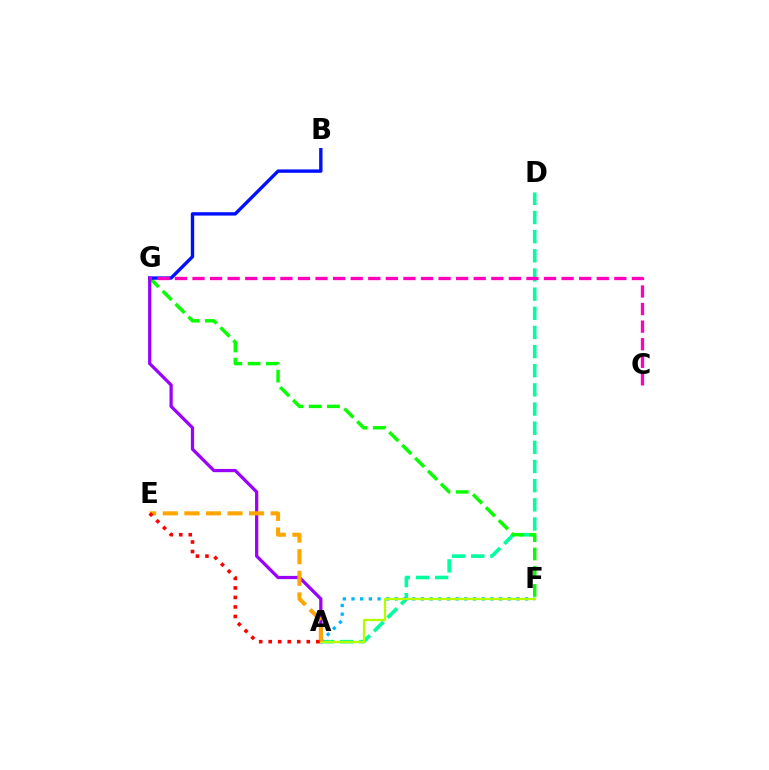{('A', 'D'): [{'color': '#00ff9d', 'line_style': 'dashed', 'thickness': 2.6}], ('F', 'G'): [{'color': '#08ff00', 'line_style': 'dashed', 'thickness': 2.48}], ('B', 'G'): [{'color': '#0010ff', 'line_style': 'solid', 'thickness': 2.43}], ('A', 'F'): [{'color': '#00b5ff', 'line_style': 'dotted', 'thickness': 2.36}, {'color': '#b3ff00', 'line_style': 'solid', 'thickness': 1.67}], ('A', 'G'): [{'color': '#9b00ff', 'line_style': 'solid', 'thickness': 2.34}], ('C', 'G'): [{'color': '#ff00bd', 'line_style': 'dashed', 'thickness': 2.39}], ('A', 'E'): [{'color': '#ffa500', 'line_style': 'dashed', 'thickness': 2.93}, {'color': '#ff0000', 'line_style': 'dotted', 'thickness': 2.59}]}